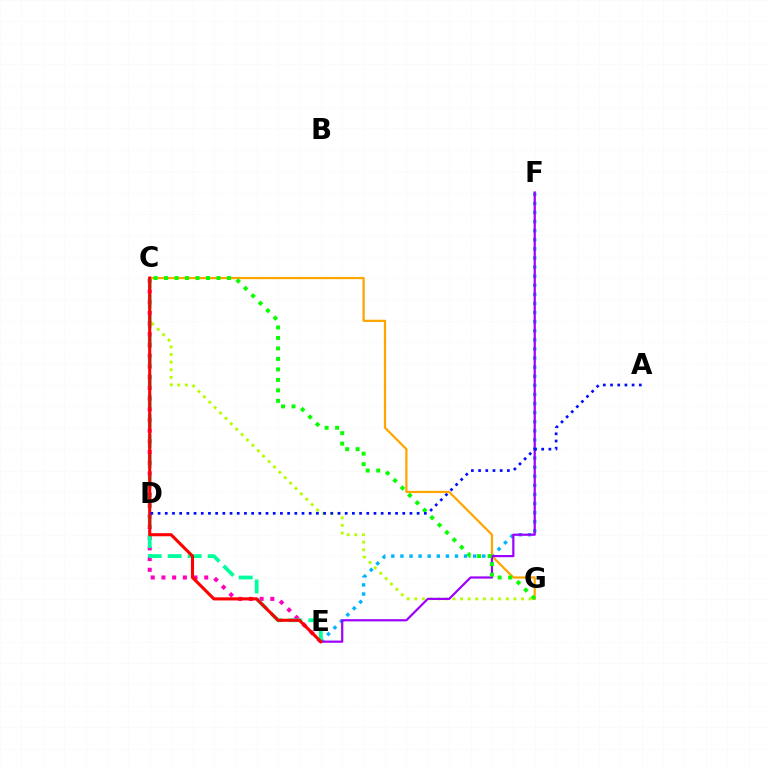{('E', 'F'): [{'color': '#00b5ff', 'line_style': 'dotted', 'thickness': 2.47}, {'color': '#9b00ff', 'line_style': 'solid', 'thickness': 1.58}], ('C', 'E'): [{'color': '#ff00bd', 'line_style': 'dotted', 'thickness': 2.91}, {'color': '#00ff9d', 'line_style': 'dashed', 'thickness': 2.71}, {'color': '#ff0000', 'line_style': 'solid', 'thickness': 2.23}], ('C', 'G'): [{'color': '#b3ff00', 'line_style': 'dotted', 'thickness': 2.07}, {'color': '#ffa500', 'line_style': 'solid', 'thickness': 1.61}, {'color': '#08ff00', 'line_style': 'dotted', 'thickness': 2.85}], ('A', 'D'): [{'color': '#0010ff', 'line_style': 'dotted', 'thickness': 1.96}]}